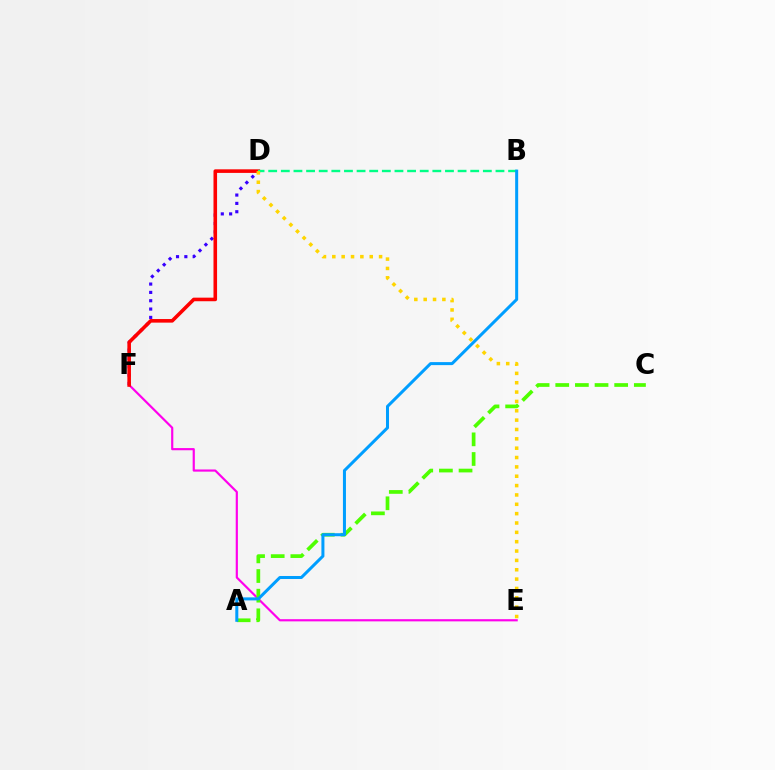{('E', 'F'): [{'color': '#ff00ed', 'line_style': 'solid', 'thickness': 1.57}], ('D', 'F'): [{'color': '#3700ff', 'line_style': 'dotted', 'thickness': 2.26}, {'color': '#ff0000', 'line_style': 'solid', 'thickness': 2.58}], ('A', 'C'): [{'color': '#4fff00', 'line_style': 'dashed', 'thickness': 2.67}], ('B', 'D'): [{'color': '#00ff86', 'line_style': 'dashed', 'thickness': 1.72}], ('A', 'B'): [{'color': '#009eff', 'line_style': 'solid', 'thickness': 2.17}], ('D', 'E'): [{'color': '#ffd500', 'line_style': 'dotted', 'thickness': 2.54}]}